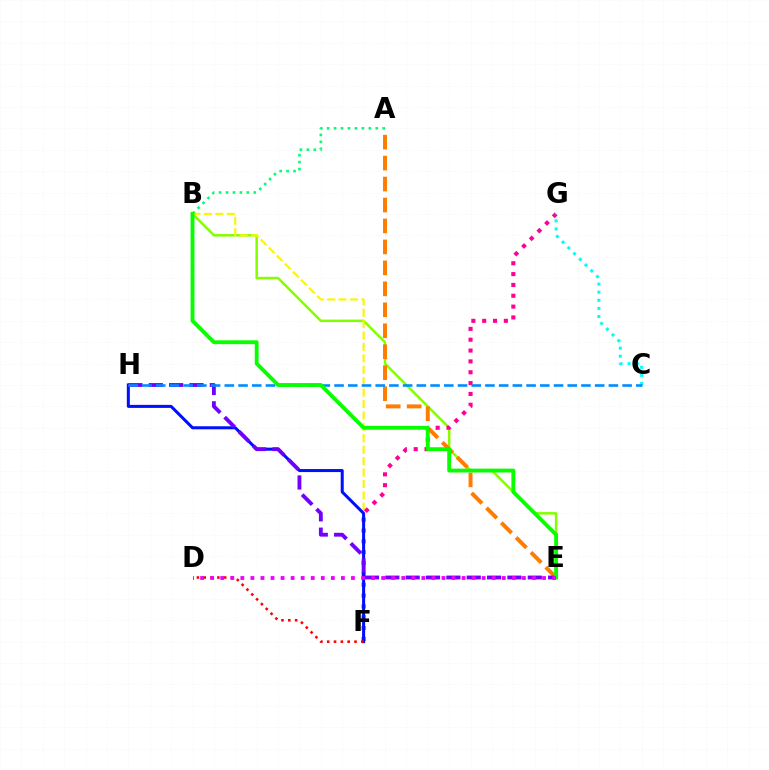{('B', 'E'): [{'color': '#84ff00', 'line_style': 'solid', 'thickness': 1.81}, {'color': '#08ff00', 'line_style': 'solid', 'thickness': 2.78}], ('A', 'E'): [{'color': '#ff7c00', 'line_style': 'dashed', 'thickness': 2.85}], ('A', 'B'): [{'color': '#00ff74', 'line_style': 'dotted', 'thickness': 1.89}], ('B', 'F'): [{'color': '#fcf500', 'line_style': 'dashed', 'thickness': 1.55}], ('F', 'G'): [{'color': '#ff0094', 'line_style': 'dotted', 'thickness': 2.95}], ('F', 'H'): [{'color': '#0010ff', 'line_style': 'solid', 'thickness': 2.18}], ('E', 'H'): [{'color': '#7200ff', 'line_style': 'dashed', 'thickness': 2.77}], ('C', 'G'): [{'color': '#00fff6', 'line_style': 'dotted', 'thickness': 2.2}], ('C', 'H'): [{'color': '#008cff', 'line_style': 'dashed', 'thickness': 1.86}], ('D', 'F'): [{'color': '#ff0000', 'line_style': 'dotted', 'thickness': 1.85}], ('D', 'E'): [{'color': '#ee00ff', 'line_style': 'dotted', 'thickness': 2.73}]}